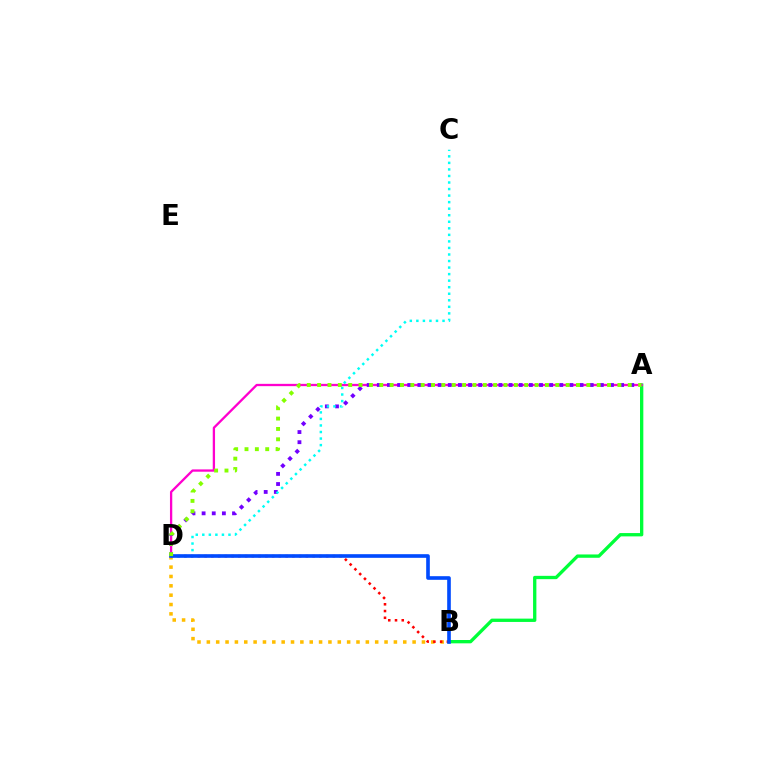{('A', 'B'): [{'color': '#00ff39', 'line_style': 'solid', 'thickness': 2.39}], ('A', 'D'): [{'color': '#ff00cf', 'line_style': 'solid', 'thickness': 1.66}, {'color': '#7200ff', 'line_style': 'dotted', 'thickness': 2.75}, {'color': '#84ff00', 'line_style': 'dotted', 'thickness': 2.81}], ('B', 'D'): [{'color': '#ffbd00', 'line_style': 'dotted', 'thickness': 2.54}, {'color': '#ff0000', 'line_style': 'dotted', 'thickness': 1.83}, {'color': '#004bff', 'line_style': 'solid', 'thickness': 2.61}], ('C', 'D'): [{'color': '#00fff6', 'line_style': 'dotted', 'thickness': 1.78}]}